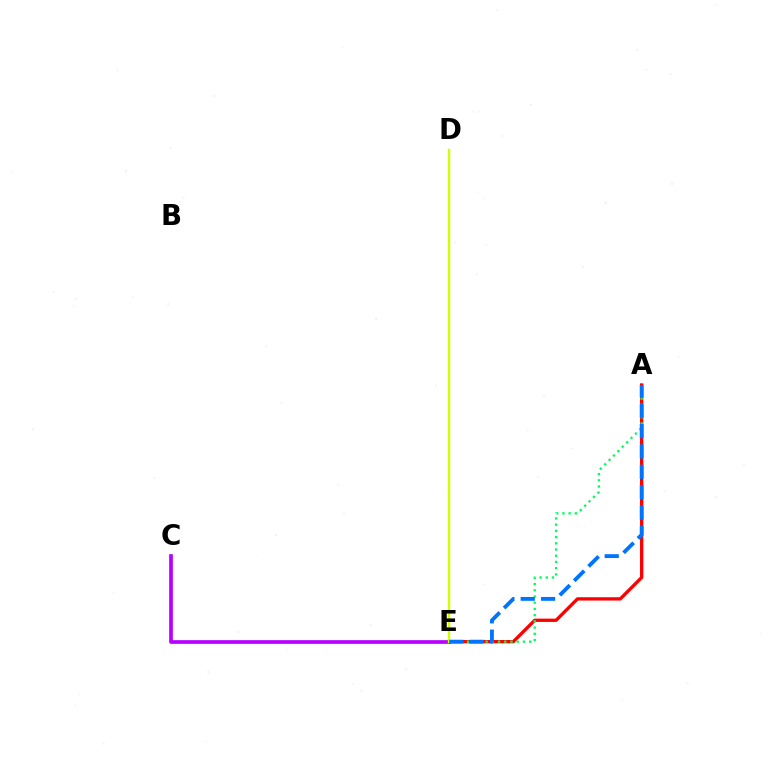{('C', 'E'): [{'color': '#b900ff', 'line_style': 'solid', 'thickness': 2.66}], ('A', 'E'): [{'color': '#ff0000', 'line_style': 'solid', 'thickness': 2.39}, {'color': '#00ff5c', 'line_style': 'dotted', 'thickness': 1.69}, {'color': '#0074ff', 'line_style': 'dashed', 'thickness': 2.76}], ('D', 'E'): [{'color': '#d1ff00', 'line_style': 'solid', 'thickness': 1.73}]}